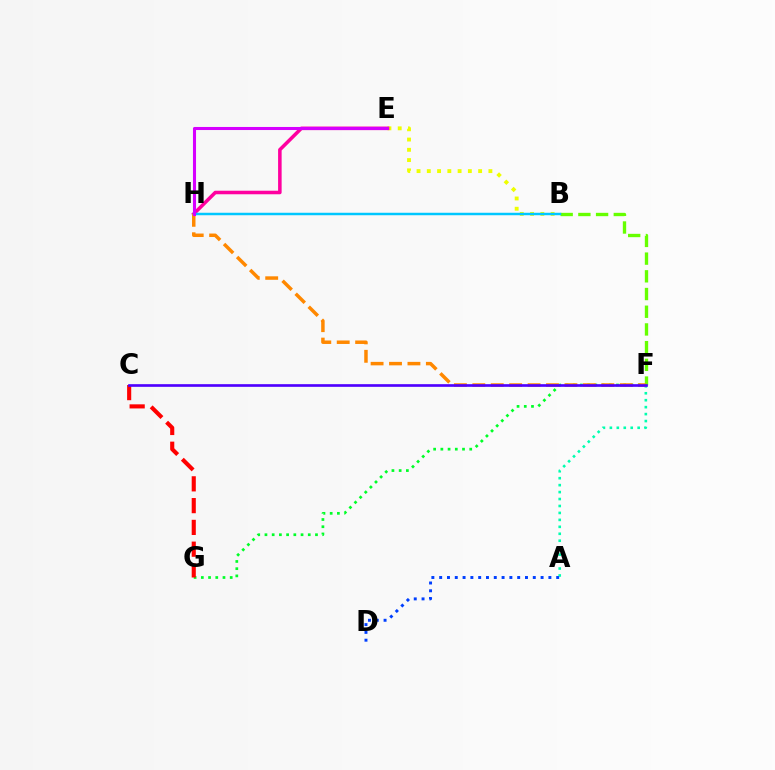{('B', 'E'): [{'color': '#eeff00', 'line_style': 'dotted', 'thickness': 2.79}], ('B', 'F'): [{'color': '#66ff00', 'line_style': 'dashed', 'thickness': 2.41}], ('A', 'F'): [{'color': '#00ffaf', 'line_style': 'dotted', 'thickness': 1.89}], ('E', 'H'): [{'color': '#ff00a0', 'line_style': 'solid', 'thickness': 2.55}, {'color': '#d600ff', 'line_style': 'solid', 'thickness': 2.2}], ('F', 'G'): [{'color': '#00ff27', 'line_style': 'dotted', 'thickness': 1.96}], ('F', 'H'): [{'color': '#ff8800', 'line_style': 'dashed', 'thickness': 2.5}], ('C', 'G'): [{'color': '#ff0000', 'line_style': 'dashed', 'thickness': 2.96}], ('B', 'H'): [{'color': '#00c7ff', 'line_style': 'solid', 'thickness': 1.78}], ('C', 'F'): [{'color': '#4f00ff', 'line_style': 'solid', 'thickness': 1.92}], ('A', 'D'): [{'color': '#003fff', 'line_style': 'dotted', 'thickness': 2.12}]}